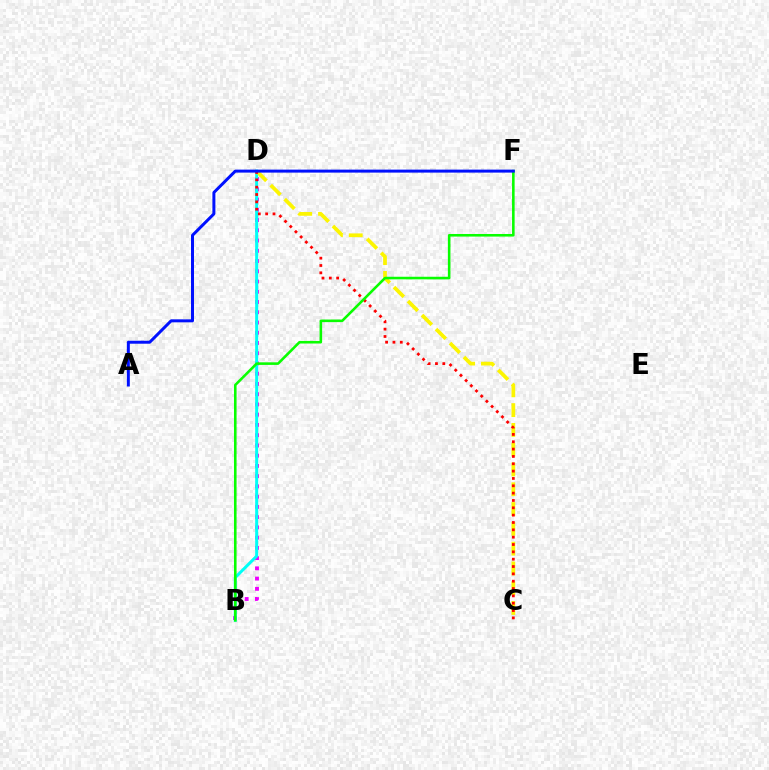{('B', 'D'): [{'color': '#ee00ff', 'line_style': 'dotted', 'thickness': 2.78}, {'color': '#00fff6', 'line_style': 'solid', 'thickness': 2.16}], ('C', 'D'): [{'color': '#fcf500', 'line_style': 'dashed', 'thickness': 2.69}, {'color': '#ff0000', 'line_style': 'dotted', 'thickness': 1.99}], ('B', 'F'): [{'color': '#08ff00', 'line_style': 'solid', 'thickness': 1.86}], ('A', 'F'): [{'color': '#0010ff', 'line_style': 'solid', 'thickness': 2.15}]}